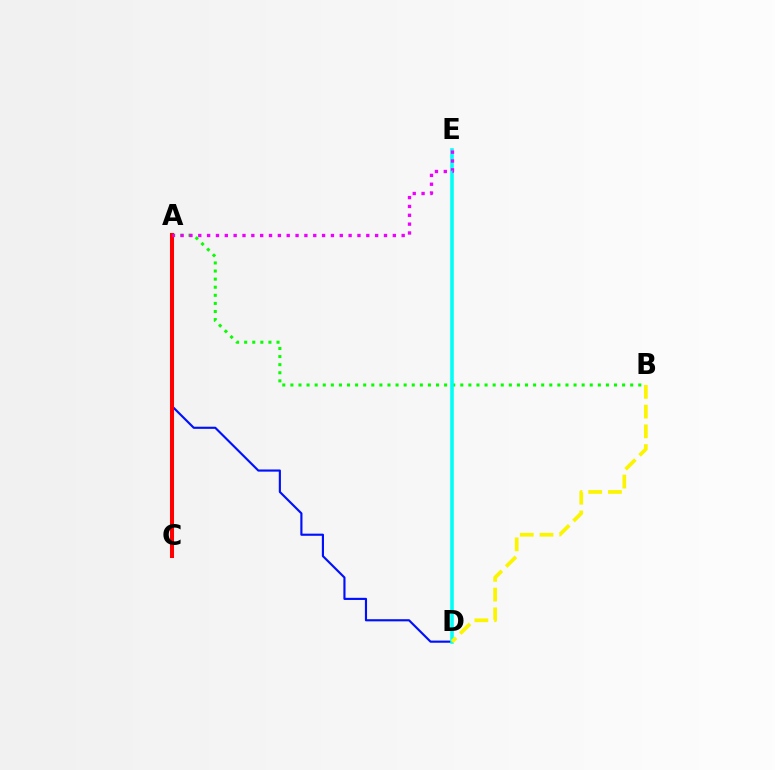{('A', 'D'): [{'color': '#0010ff', 'line_style': 'solid', 'thickness': 1.55}], ('A', 'B'): [{'color': '#08ff00', 'line_style': 'dotted', 'thickness': 2.2}], ('A', 'C'): [{'color': '#ff0000', 'line_style': 'solid', 'thickness': 2.91}], ('D', 'E'): [{'color': '#00fff6', 'line_style': 'solid', 'thickness': 2.57}], ('A', 'E'): [{'color': '#ee00ff', 'line_style': 'dotted', 'thickness': 2.4}], ('B', 'D'): [{'color': '#fcf500', 'line_style': 'dashed', 'thickness': 2.68}]}